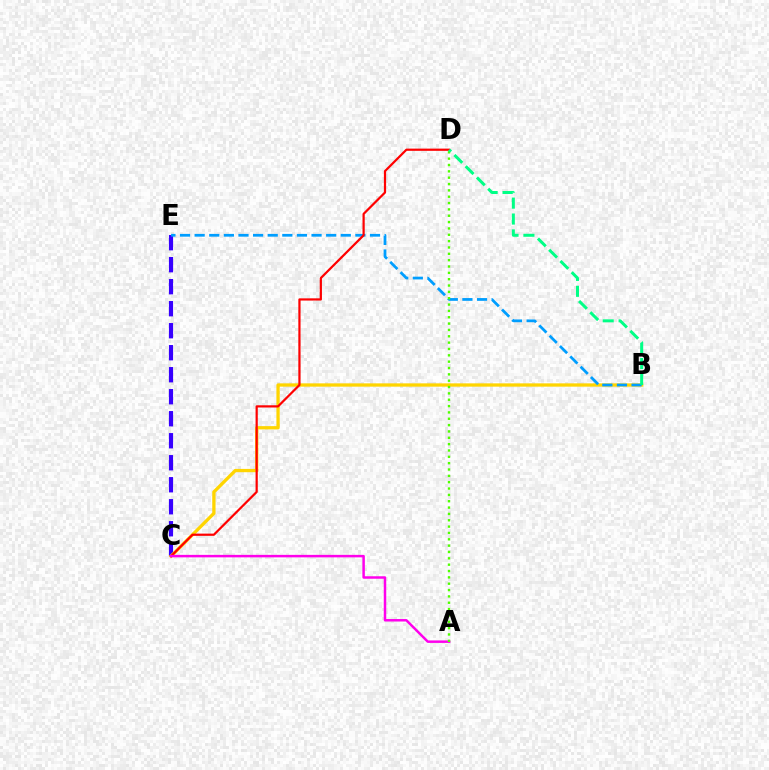{('C', 'E'): [{'color': '#3700ff', 'line_style': 'dashed', 'thickness': 2.99}], ('B', 'C'): [{'color': '#ffd500', 'line_style': 'solid', 'thickness': 2.37}], ('B', 'E'): [{'color': '#009eff', 'line_style': 'dashed', 'thickness': 1.99}], ('C', 'D'): [{'color': '#ff0000', 'line_style': 'solid', 'thickness': 1.6}], ('A', 'C'): [{'color': '#ff00ed', 'line_style': 'solid', 'thickness': 1.79}], ('A', 'D'): [{'color': '#4fff00', 'line_style': 'dotted', 'thickness': 1.72}], ('B', 'D'): [{'color': '#00ff86', 'line_style': 'dashed', 'thickness': 2.16}]}